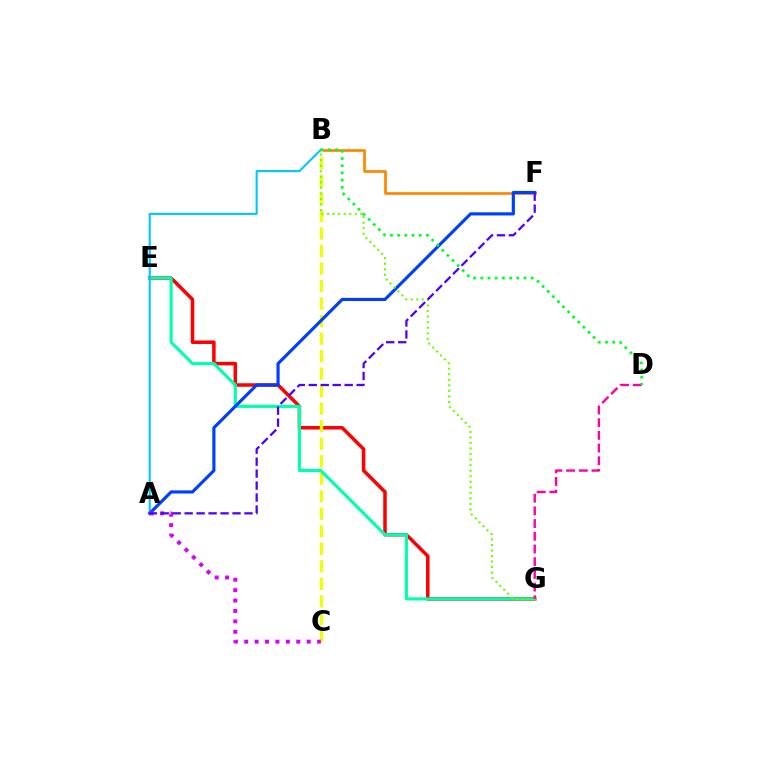{('B', 'F'): [{'color': '#ff8800', 'line_style': 'solid', 'thickness': 1.96}], ('E', 'G'): [{'color': '#ff0000', 'line_style': 'solid', 'thickness': 2.52}, {'color': '#00ffaf', 'line_style': 'solid', 'thickness': 2.25}], ('B', 'C'): [{'color': '#eeff00', 'line_style': 'dashed', 'thickness': 2.38}], ('A', 'B'): [{'color': '#00c7ff', 'line_style': 'solid', 'thickness': 1.51}], ('A', 'F'): [{'color': '#003fff', 'line_style': 'solid', 'thickness': 2.27}, {'color': '#4f00ff', 'line_style': 'dashed', 'thickness': 1.63}], ('B', 'G'): [{'color': '#66ff00', 'line_style': 'dotted', 'thickness': 1.51}], ('A', 'C'): [{'color': '#d600ff', 'line_style': 'dotted', 'thickness': 2.83}], ('D', 'G'): [{'color': '#ff00a0', 'line_style': 'dashed', 'thickness': 1.73}], ('B', 'D'): [{'color': '#00ff27', 'line_style': 'dotted', 'thickness': 1.96}]}